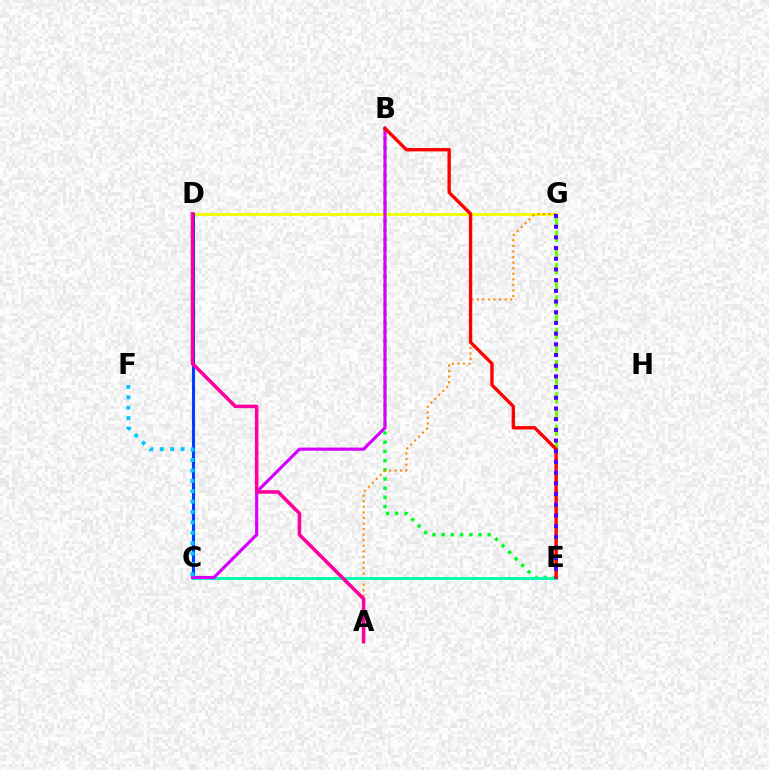{('B', 'E'): [{'color': '#00ff27', 'line_style': 'dotted', 'thickness': 2.5}, {'color': '#ff0000', 'line_style': 'solid', 'thickness': 2.42}], ('D', 'G'): [{'color': '#eeff00', 'line_style': 'solid', 'thickness': 2.04}], ('A', 'G'): [{'color': '#ff8800', 'line_style': 'dotted', 'thickness': 1.51}], ('C', 'D'): [{'color': '#003fff', 'line_style': 'solid', 'thickness': 2.23}], ('C', 'E'): [{'color': '#00ffaf', 'line_style': 'solid', 'thickness': 2.08}], ('B', 'C'): [{'color': '#d600ff', 'line_style': 'solid', 'thickness': 2.26}], ('C', 'F'): [{'color': '#00c7ff', 'line_style': 'dotted', 'thickness': 2.82}], ('A', 'D'): [{'color': '#ff00a0', 'line_style': 'solid', 'thickness': 2.57}], ('E', 'G'): [{'color': '#66ff00', 'line_style': 'dashed', 'thickness': 2.2}, {'color': '#4f00ff', 'line_style': 'dotted', 'thickness': 2.91}]}